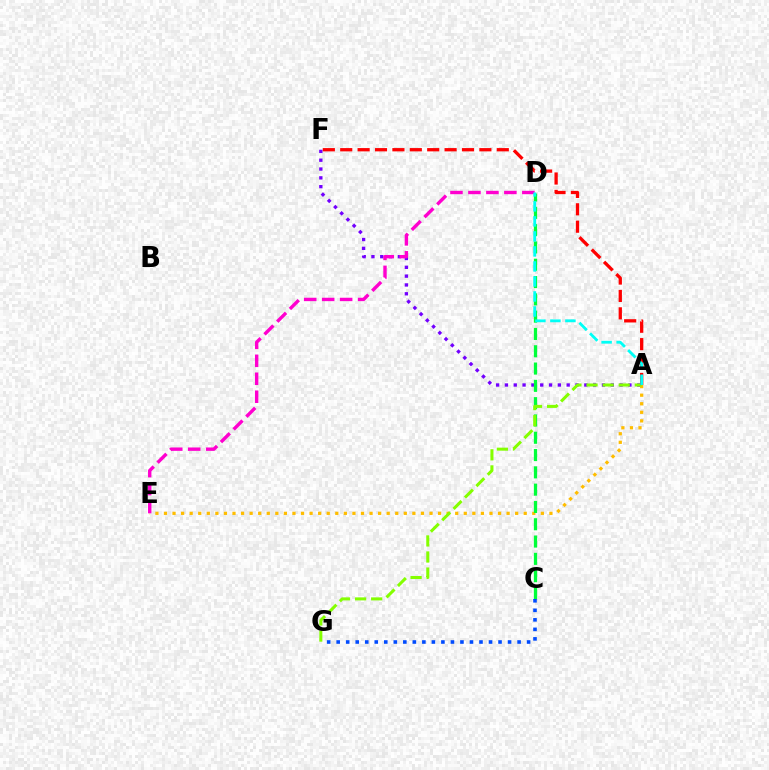{('A', 'F'): [{'color': '#7200ff', 'line_style': 'dotted', 'thickness': 2.4}, {'color': '#ff0000', 'line_style': 'dashed', 'thickness': 2.36}], ('A', 'E'): [{'color': '#ffbd00', 'line_style': 'dotted', 'thickness': 2.33}], ('D', 'E'): [{'color': '#ff00cf', 'line_style': 'dashed', 'thickness': 2.44}], ('C', 'D'): [{'color': '#00ff39', 'line_style': 'dashed', 'thickness': 2.35}], ('A', 'G'): [{'color': '#84ff00', 'line_style': 'dashed', 'thickness': 2.19}], ('C', 'G'): [{'color': '#004bff', 'line_style': 'dotted', 'thickness': 2.59}], ('A', 'D'): [{'color': '#00fff6', 'line_style': 'dashed', 'thickness': 2.04}]}